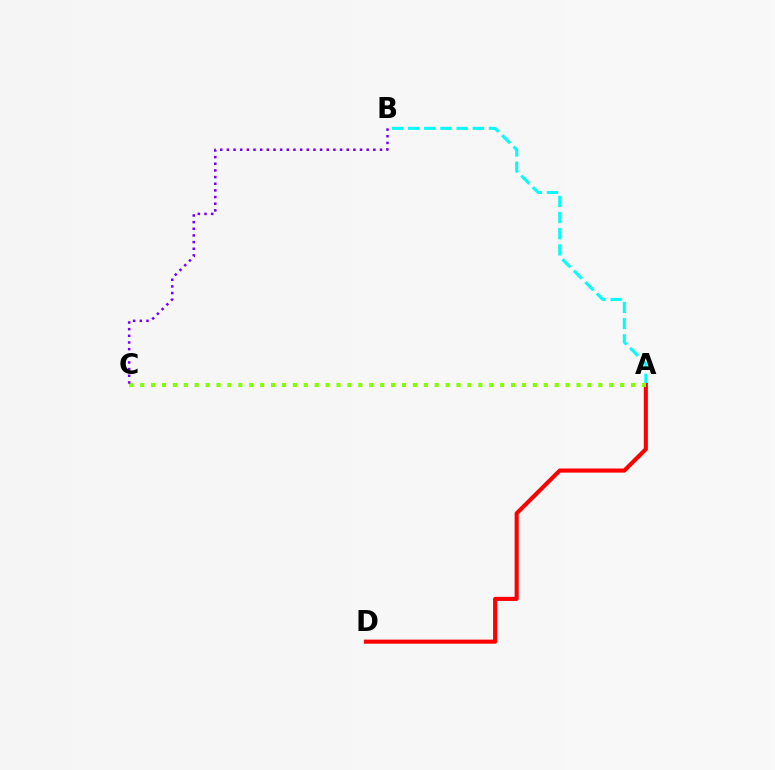{('A', 'B'): [{'color': '#00fff6', 'line_style': 'dashed', 'thickness': 2.2}], ('A', 'D'): [{'color': '#ff0000', 'line_style': 'solid', 'thickness': 2.95}], ('A', 'C'): [{'color': '#84ff00', 'line_style': 'dotted', 'thickness': 2.96}], ('B', 'C'): [{'color': '#7200ff', 'line_style': 'dotted', 'thickness': 1.81}]}